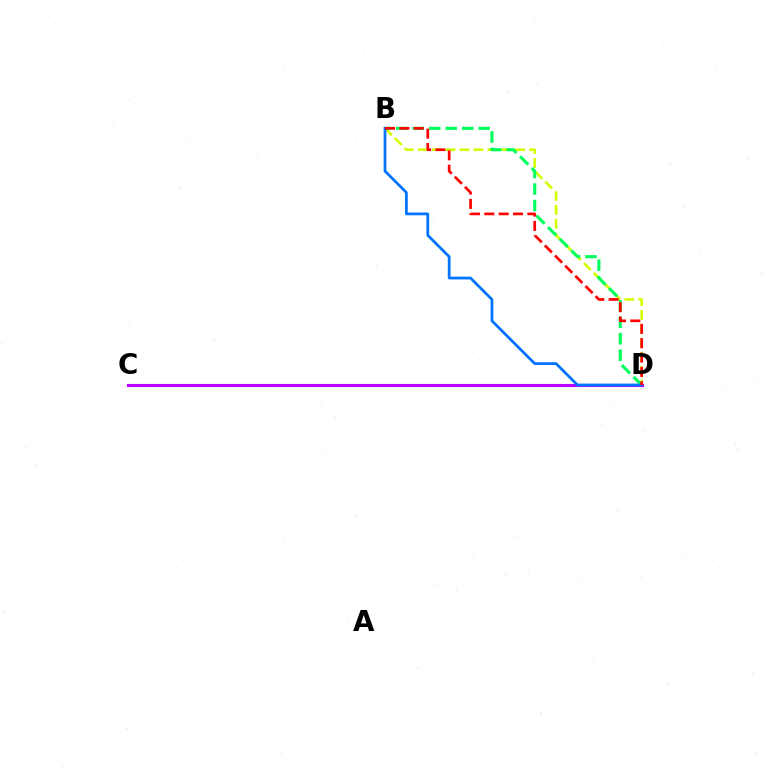{('C', 'D'): [{'color': '#b900ff', 'line_style': 'solid', 'thickness': 2.23}], ('B', 'D'): [{'color': '#d1ff00', 'line_style': 'dashed', 'thickness': 1.89}, {'color': '#00ff5c', 'line_style': 'dashed', 'thickness': 2.24}, {'color': '#0074ff', 'line_style': 'solid', 'thickness': 1.99}, {'color': '#ff0000', 'line_style': 'dashed', 'thickness': 1.95}]}